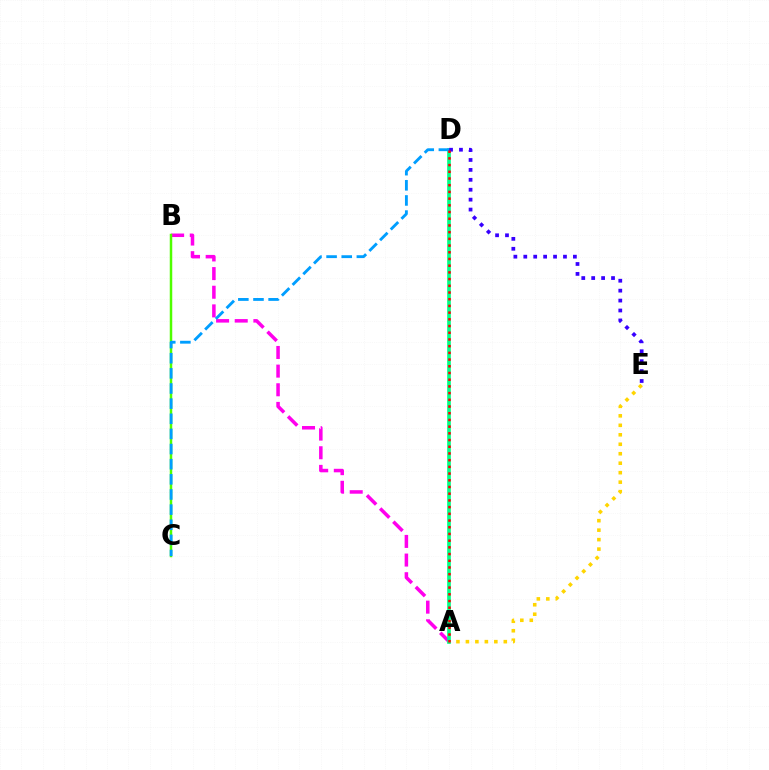{('A', 'B'): [{'color': '#ff00ed', 'line_style': 'dashed', 'thickness': 2.53}], ('A', 'E'): [{'color': '#ffd500', 'line_style': 'dotted', 'thickness': 2.57}], ('B', 'C'): [{'color': '#4fff00', 'line_style': 'solid', 'thickness': 1.79}], ('A', 'D'): [{'color': '#00ff86', 'line_style': 'solid', 'thickness': 2.64}, {'color': '#ff0000', 'line_style': 'dotted', 'thickness': 1.82}], ('C', 'D'): [{'color': '#009eff', 'line_style': 'dashed', 'thickness': 2.06}], ('D', 'E'): [{'color': '#3700ff', 'line_style': 'dotted', 'thickness': 2.7}]}